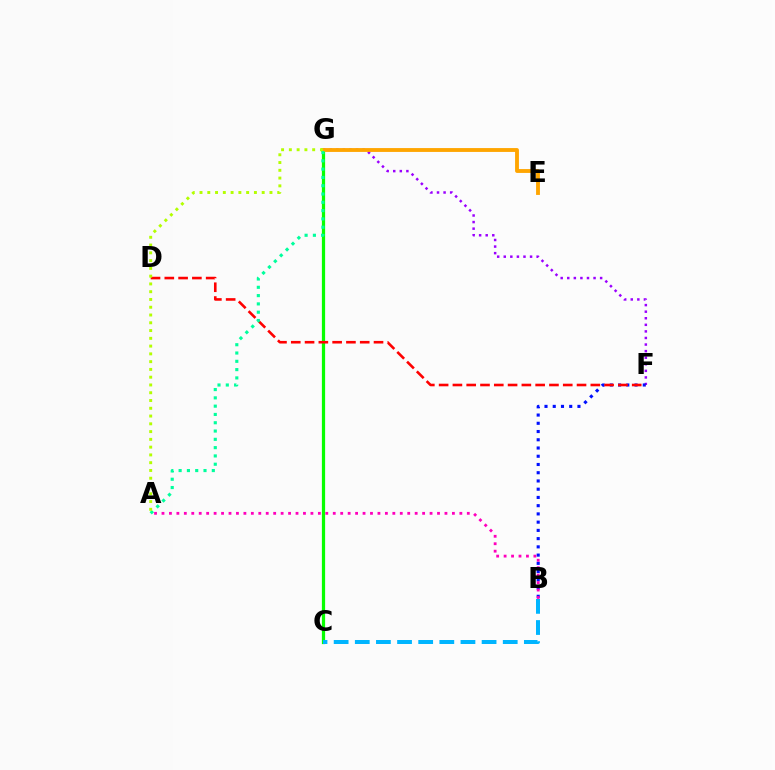{('C', 'G'): [{'color': '#08ff00', 'line_style': 'solid', 'thickness': 2.33}], ('F', 'G'): [{'color': '#9b00ff', 'line_style': 'dotted', 'thickness': 1.79}], ('B', 'F'): [{'color': '#0010ff', 'line_style': 'dotted', 'thickness': 2.24}], ('B', 'C'): [{'color': '#00b5ff', 'line_style': 'dashed', 'thickness': 2.87}], ('E', 'G'): [{'color': '#ffa500', 'line_style': 'solid', 'thickness': 2.77}], ('D', 'F'): [{'color': '#ff0000', 'line_style': 'dashed', 'thickness': 1.87}], ('A', 'G'): [{'color': '#00ff9d', 'line_style': 'dotted', 'thickness': 2.25}, {'color': '#b3ff00', 'line_style': 'dotted', 'thickness': 2.11}], ('A', 'B'): [{'color': '#ff00bd', 'line_style': 'dotted', 'thickness': 2.02}]}